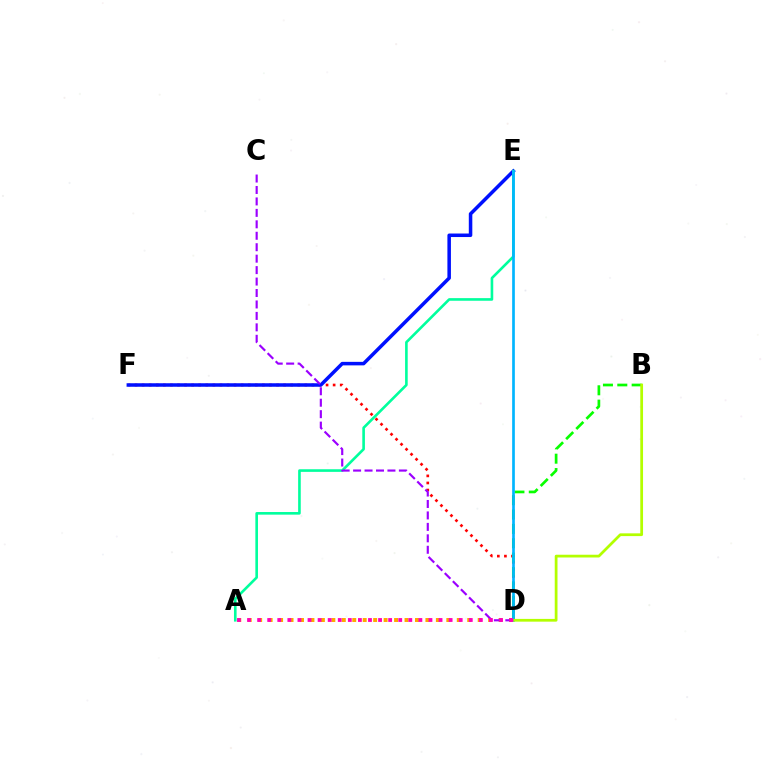{('A', 'D'): [{'color': '#ffa500', 'line_style': 'dotted', 'thickness': 2.84}, {'color': '#ff00bd', 'line_style': 'dotted', 'thickness': 2.74}], ('D', 'F'): [{'color': '#ff0000', 'line_style': 'dotted', 'thickness': 1.92}], ('E', 'F'): [{'color': '#0010ff', 'line_style': 'solid', 'thickness': 2.53}], ('B', 'D'): [{'color': '#08ff00', 'line_style': 'dashed', 'thickness': 1.95}, {'color': '#b3ff00', 'line_style': 'solid', 'thickness': 1.98}], ('A', 'E'): [{'color': '#00ff9d', 'line_style': 'solid', 'thickness': 1.89}], ('D', 'E'): [{'color': '#00b5ff', 'line_style': 'solid', 'thickness': 1.93}], ('C', 'D'): [{'color': '#9b00ff', 'line_style': 'dashed', 'thickness': 1.56}]}